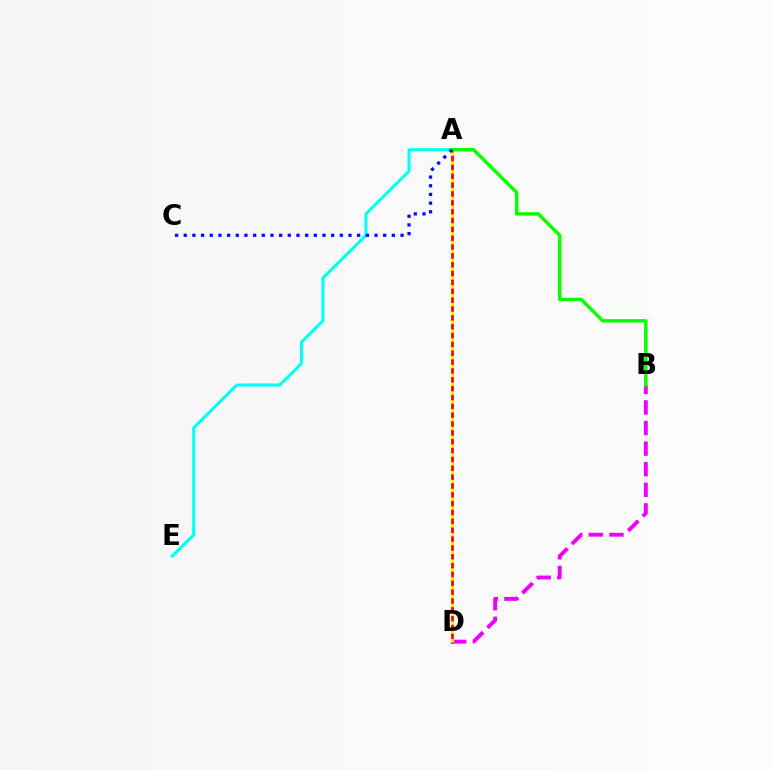{('A', 'D'): [{'color': '#ff0000', 'line_style': 'solid', 'thickness': 1.98}, {'color': '#fcf500', 'line_style': 'dotted', 'thickness': 2.4}], ('A', 'E'): [{'color': '#00fff6', 'line_style': 'solid', 'thickness': 2.21}], ('B', 'D'): [{'color': '#ee00ff', 'line_style': 'dashed', 'thickness': 2.8}], ('A', 'B'): [{'color': '#08ff00', 'line_style': 'solid', 'thickness': 2.47}], ('A', 'C'): [{'color': '#0010ff', 'line_style': 'dotted', 'thickness': 2.36}]}